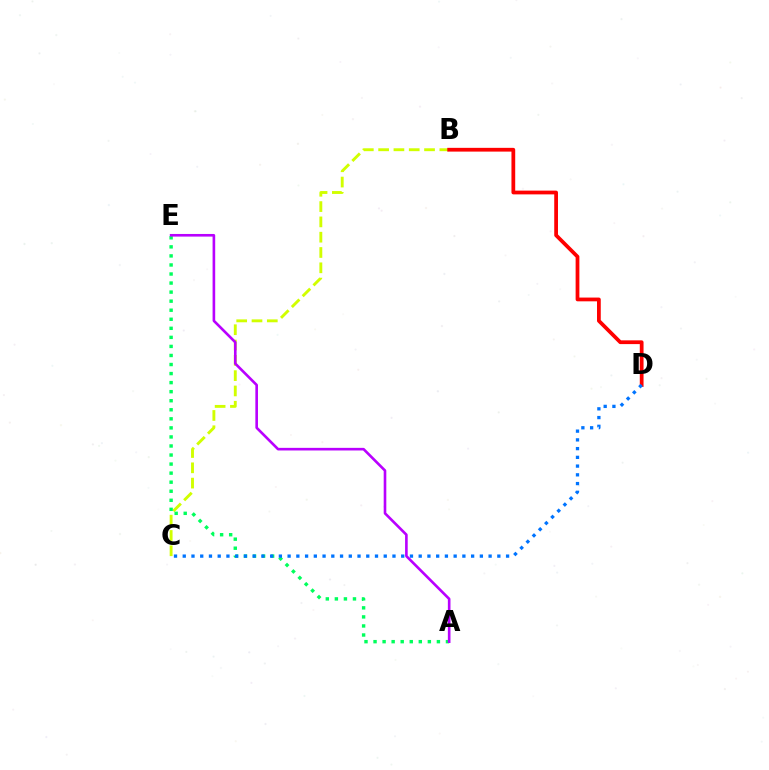{('B', 'C'): [{'color': '#d1ff00', 'line_style': 'dashed', 'thickness': 2.08}], ('B', 'D'): [{'color': '#ff0000', 'line_style': 'solid', 'thickness': 2.71}], ('A', 'E'): [{'color': '#00ff5c', 'line_style': 'dotted', 'thickness': 2.46}, {'color': '#b900ff', 'line_style': 'solid', 'thickness': 1.89}], ('C', 'D'): [{'color': '#0074ff', 'line_style': 'dotted', 'thickness': 2.37}]}